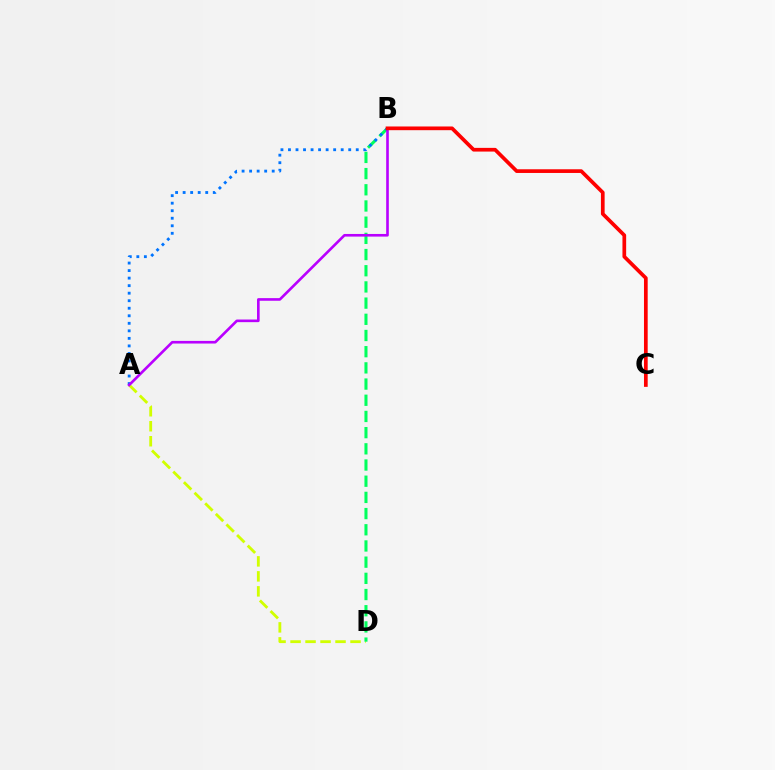{('A', 'D'): [{'color': '#d1ff00', 'line_style': 'dashed', 'thickness': 2.04}], ('B', 'D'): [{'color': '#00ff5c', 'line_style': 'dashed', 'thickness': 2.2}], ('A', 'B'): [{'color': '#0074ff', 'line_style': 'dotted', 'thickness': 2.05}, {'color': '#b900ff', 'line_style': 'solid', 'thickness': 1.9}], ('B', 'C'): [{'color': '#ff0000', 'line_style': 'solid', 'thickness': 2.67}]}